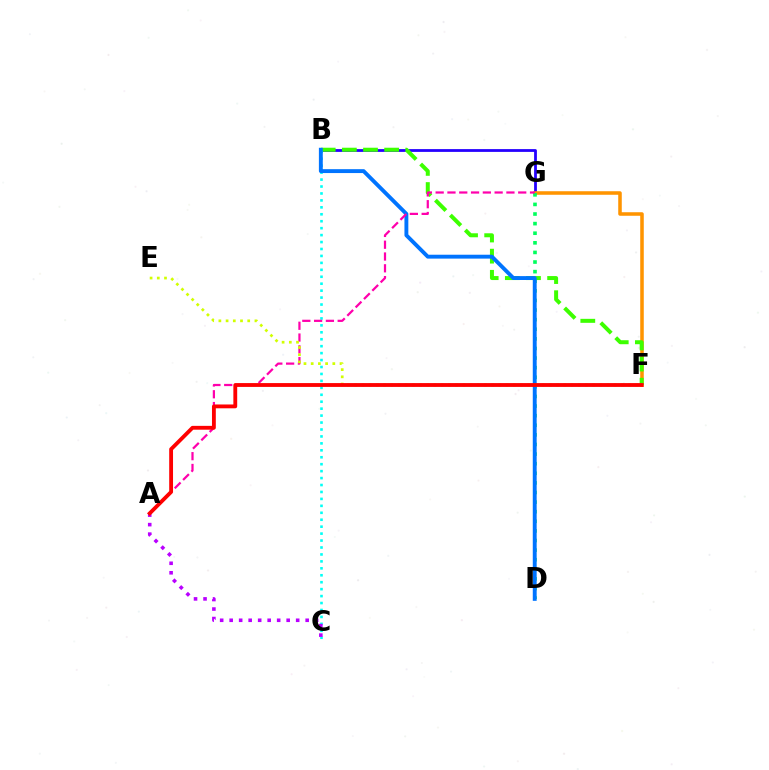{('B', 'G'): [{'color': '#2500ff', 'line_style': 'solid', 'thickness': 2.01}], ('F', 'G'): [{'color': '#ff9400', 'line_style': 'solid', 'thickness': 2.55}], ('B', 'F'): [{'color': '#3dff00', 'line_style': 'dashed', 'thickness': 2.87}], ('D', 'G'): [{'color': '#00ff5c', 'line_style': 'dotted', 'thickness': 2.61}], ('B', 'C'): [{'color': '#00fff6', 'line_style': 'dotted', 'thickness': 1.89}], ('B', 'D'): [{'color': '#0074ff', 'line_style': 'solid', 'thickness': 2.8}], ('A', 'G'): [{'color': '#ff00ac', 'line_style': 'dashed', 'thickness': 1.6}], ('E', 'F'): [{'color': '#d1ff00', 'line_style': 'dotted', 'thickness': 1.96}], ('A', 'C'): [{'color': '#b900ff', 'line_style': 'dotted', 'thickness': 2.58}], ('A', 'F'): [{'color': '#ff0000', 'line_style': 'solid', 'thickness': 2.76}]}